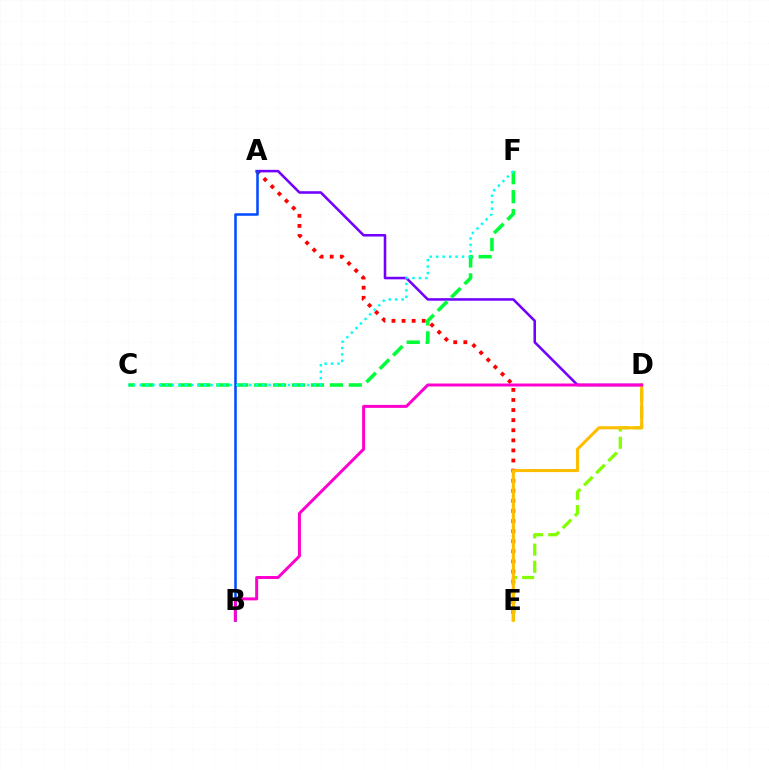{('A', 'E'): [{'color': '#ff0000', 'line_style': 'dotted', 'thickness': 2.74}], ('A', 'D'): [{'color': '#7200ff', 'line_style': 'solid', 'thickness': 1.84}], ('C', 'F'): [{'color': '#00ff39', 'line_style': 'dashed', 'thickness': 2.57}, {'color': '#00fff6', 'line_style': 'dotted', 'thickness': 1.75}], ('D', 'E'): [{'color': '#84ff00', 'line_style': 'dashed', 'thickness': 2.34}, {'color': '#ffbd00', 'line_style': 'solid', 'thickness': 2.21}], ('A', 'B'): [{'color': '#004bff', 'line_style': 'solid', 'thickness': 1.83}], ('B', 'D'): [{'color': '#ff00cf', 'line_style': 'solid', 'thickness': 2.14}]}